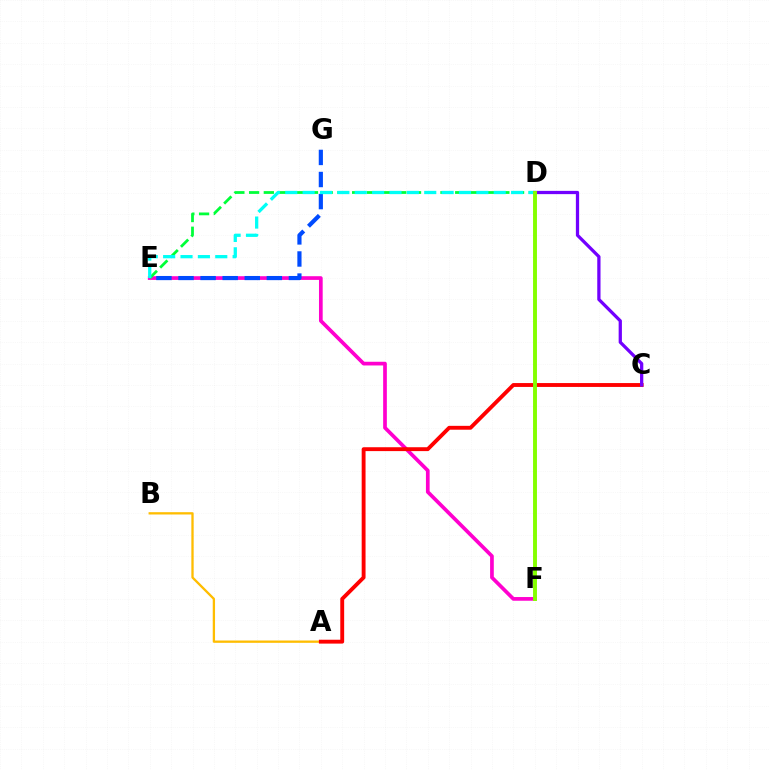{('E', 'F'): [{'color': '#ff00cf', 'line_style': 'solid', 'thickness': 2.66}], ('E', 'G'): [{'color': '#004bff', 'line_style': 'dashed', 'thickness': 3.0}], ('D', 'E'): [{'color': '#00ff39', 'line_style': 'dashed', 'thickness': 2.0}, {'color': '#00fff6', 'line_style': 'dashed', 'thickness': 2.36}], ('A', 'B'): [{'color': '#ffbd00', 'line_style': 'solid', 'thickness': 1.66}], ('A', 'C'): [{'color': '#ff0000', 'line_style': 'solid', 'thickness': 2.79}], ('C', 'D'): [{'color': '#7200ff', 'line_style': 'solid', 'thickness': 2.35}], ('D', 'F'): [{'color': '#84ff00', 'line_style': 'solid', 'thickness': 2.81}]}